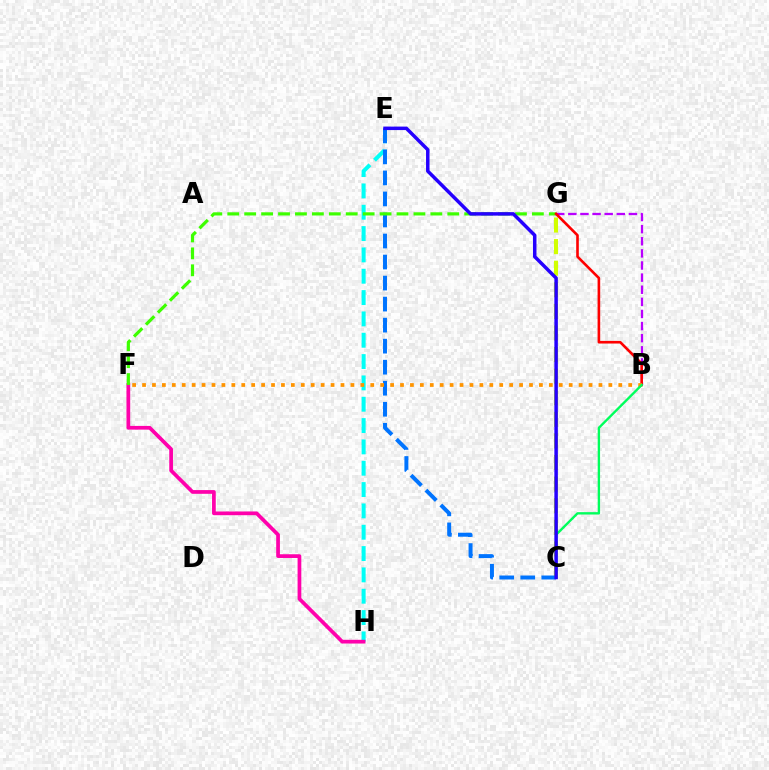{('C', 'G'): [{'color': '#d1ff00', 'line_style': 'dashed', 'thickness': 2.93}], ('B', 'G'): [{'color': '#b900ff', 'line_style': 'dashed', 'thickness': 1.65}, {'color': '#ff0000', 'line_style': 'solid', 'thickness': 1.89}], ('E', 'H'): [{'color': '#00fff6', 'line_style': 'dashed', 'thickness': 2.9}], ('C', 'E'): [{'color': '#0074ff', 'line_style': 'dashed', 'thickness': 2.86}, {'color': '#2500ff', 'line_style': 'solid', 'thickness': 2.51}], ('F', 'H'): [{'color': '#ff00ac', 'line_style': 'solid', 'thickness': 2.68}], ('F', 'G'): [{'color': '#3dff00', 'line_style': 'dashed', 'thickness': 2.3}], ('B', 'F'): [{'color': '#ff9400', 'line_style': 'dotted', 'thickness': 2.7}], ('B', 'C'): [{'color': '#00ff5c', 'line_style': 'solid', 'thickness': 1.71}]}